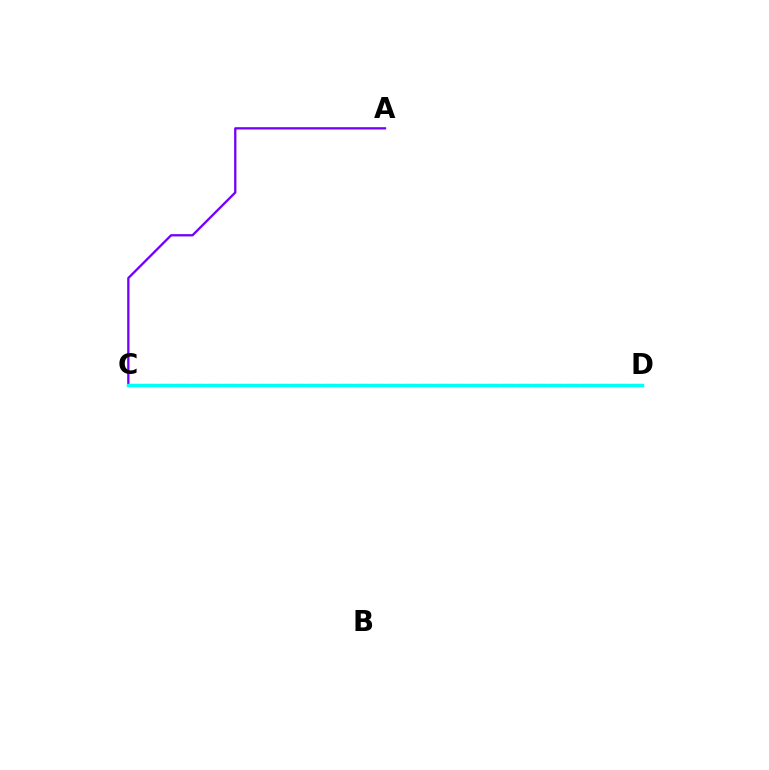{('C', 'D'): [{'color': '#ff0000', 'line_style': 'dashed', 'thickness': 2.21}, {'color': '#84ff00', 'line_style': 'solid', 'thickness': 1.82}, {'color': '#00fff6', 'line_style': 'solid', 'thickness': 2.49}], ('A', 'C'): [{'color': '#7200ff', 'line_style': 'solid', 'thickness': 1.66}]}